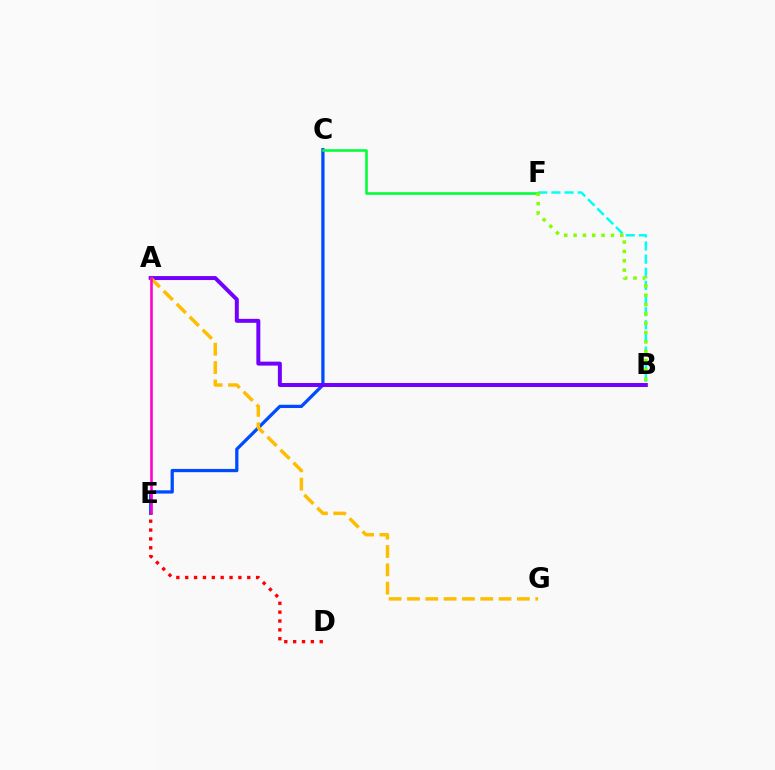{('B', 'F'): [{'color': '#00fff6', 'line_style': 'dashed', 'thickness': 1.79}, {'color': '#84ff00', 'line_style': 'dotted', 'thickness': 2.54}], ('C', 'E'): [{'color': '#004bff', 'line_style': 'solid', 'thickness': 2.35}], ('D', 'E'): [{'color': '#ff0000', 'line_style': 'dotted', 'thickness': 2.41}], ('A', 'B'): [{'color': '#7200ff', 'line_style': 'solid', 'thickness': 2.86}], ('A', 'G'): [{'color': '#ffbd00', 'line_style': 'dashed', 'thickness': 2.49}], ('C', 'F'): [{'color': '#00ff39', 'line_style': 'solid', 'thickness': 1.85}], ('A', 'E'): [{'color': '#ff00cf', 'line_style': 'solid', 'thickness': 1.86}]}